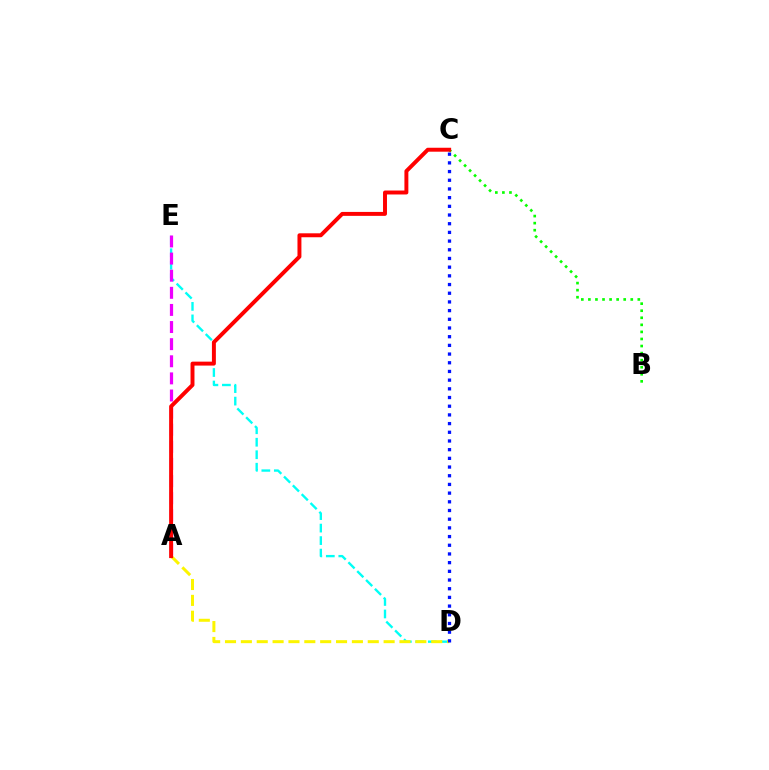{('D', 'E'): [{'color': '#00fff6', 'line_style': 'dashed', 'thickness': 1.7}], ('B', 'C'): [{'color': '#08ff00', 'line_style': 'dotted', 'thickness': 1.92}], ('A', 'E'): [{'color': '#ee00ff', 'line_style': 'dashed', 'thickness': 2.32}], ('A', 'D'): [{'color': '#fcf500', 'line_style': 'dashed', 'thickness': 2.15}], ('A', 'C'): [{'color': '#ff0000', 'line_style': 'solid', 'thickness': 2.84}], ('C', 'D'): [{'color': '#0010ff', 'line_style': 'dotted', 'thickness': 2.36}]}